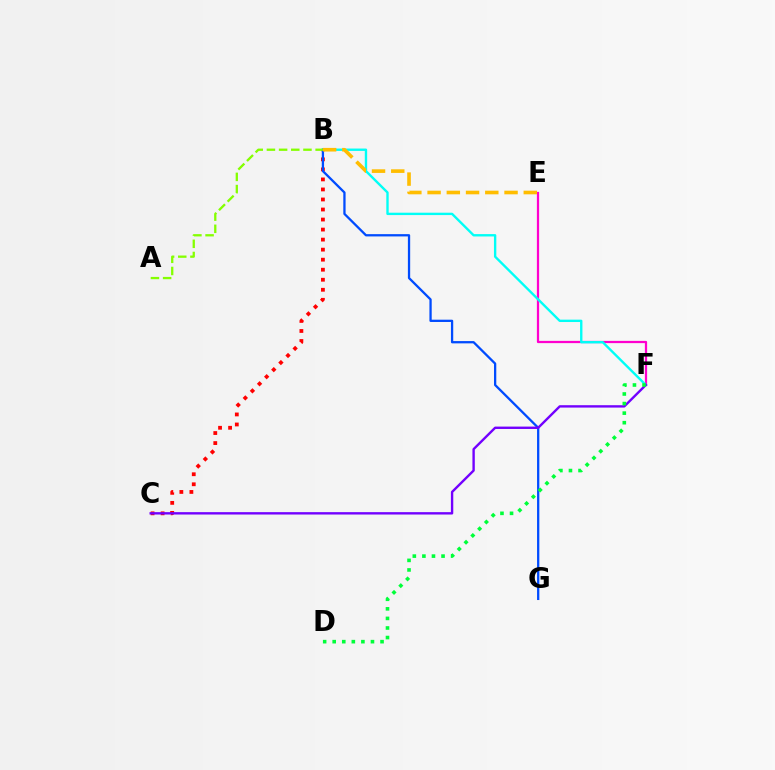{('E', 'F'): [{'color': '#ff00cf', 'line_style': 'solid', 'thickness': 1.62}], ('B', 'C'): [{'color': '#ff0000', 'line_style': 'dotted', 'thickness': 2.73}], ('B', 'F'): [{'color': '#00fff6', 'line_style': 'solid', 'thickness': 1.71}], ('B', 'G'): [{'color': '#004bff', 'line_style': 'solid', 'thickness': 1.64}], ('C', 'F'): [{'color': '#7200ff', 'line_style': 'solid', 'thickness': 1.71}], ('D', 'F'): [{'color': '#00ff39', 'line_style': 'dotted', 'thickness': 2.6}], ('A', 'B'): [{'color': '#84ff00', 'line_style': 'dashed', 'thickness': 1.65}], ('B', 'E'): [{'color': '#ffbd00', 'line_style': 'dashed', 'thickness': 2.61}]}